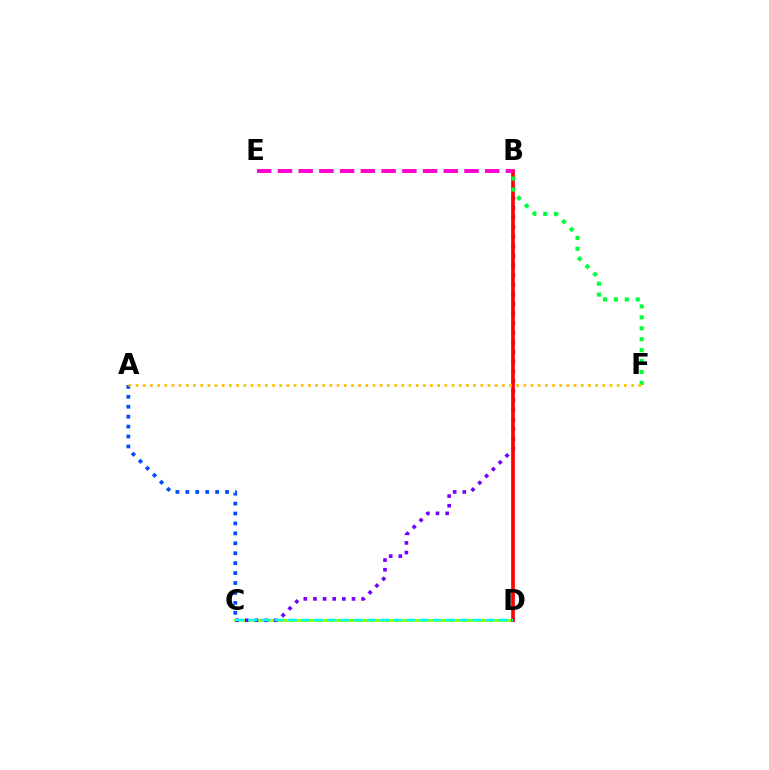{('C', 'D'): [{'color': '#84ff00', 'line_style': 'solid', 'thickness': 1.95}, {'color': '#00fff6', 'line_style': 'dashed', 'thickness': 1.79}], ('B', 'C'): [{'color': '#7200ff', 'line_style': 'dotted', 'thickness': 2.62}], ('B', 'D'): [{'color': '#ff0000', 'line_style': 'solid', 'thickness': 2.64}], ('B', 'E'): [{'color': '#ff00cf', 'line_style': 'dashed', 'thickness': 2.82}], ('A', 'C'): [{'color': '#004bff', 'line_style': 'dotted', 'thickness': 2.7}], ('B', 'F'): [{'color': '#00ff39', 'line_style': 'dotted', 'thickness': 2.97}], ('A', 'F'): [{'color': '#ffbd00', 'line_style': 'dotted', 'thickness': 1.95}]}